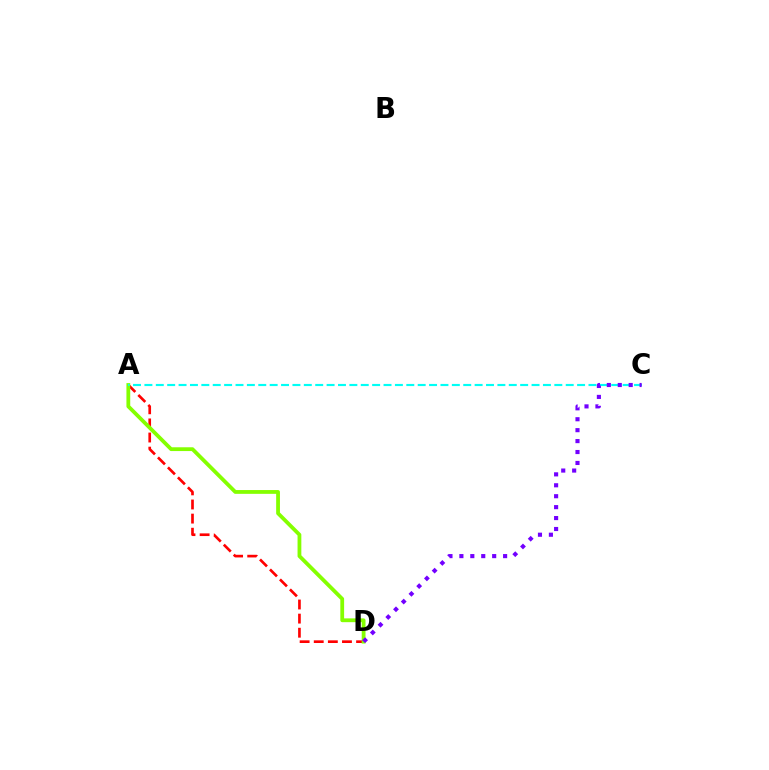{('A', 'D'): [{'color': '#ff0000', 'line_style': 'dashed', 'thickness': 1.92}, {'color': '#84ff00', 'line_style': 'solid', 'thickness': 2.73}], ('A', 'C'): [{'color': '#00fff6', 'line_style': 'dashed', 'thickness': 1.55}], ('C', 'D'): [{'color': '#7200ff', 'line_style': 'dotted', 'thickness': 2.97}]}